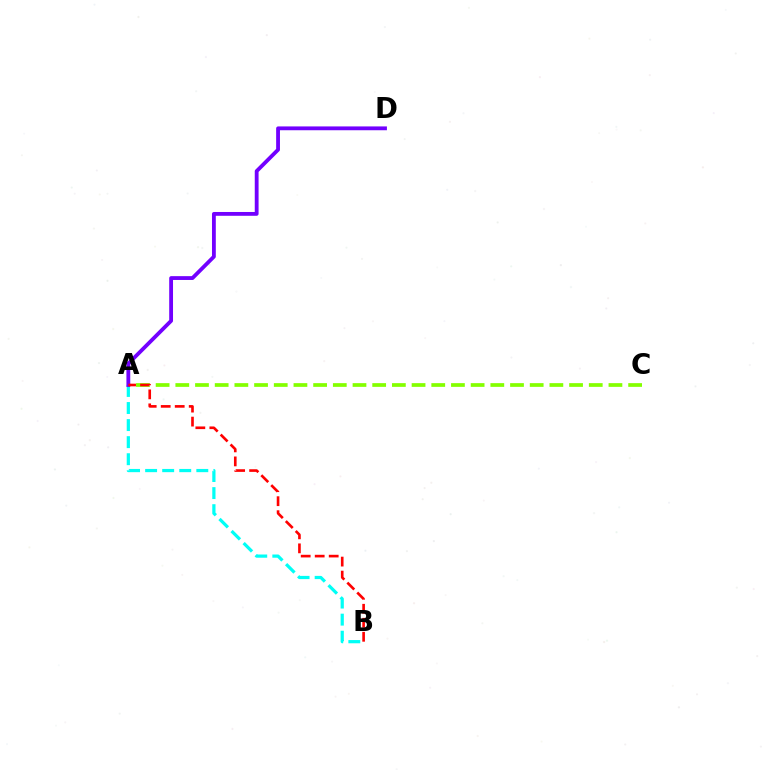{('A', 'B'): [{'color': '#00fff6', 'line_style': 'dashed', 'thickness': 2.32}, {'color': '#ff0000', 'line_style': 'dashed', 'thickness': 1.9}], ('A', 'C'): [{'color': '#84ff00', 'line_style': 'dashed', 'thickness': 2.67}], ('A', 'D'): [{'color': '#7200ff', 'line_style': 'solid', 'thickness': 2.75}]}